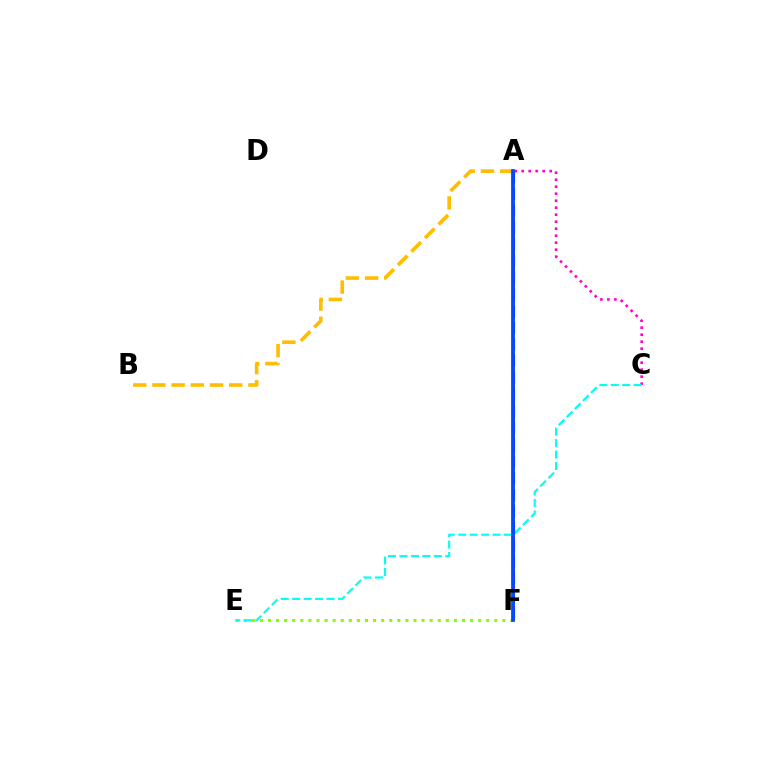{('A', 'F'): [{'color': '#00ff39', 'line_style': 'dotted', 'thickness': 1.71}, {'color': '#ff0000', 'line_style': 'dashed', 'thickness': 2.05}, {'color': '#7200ff', 'line_style': 'dashed', 'thickness': 2.27}, {'color': '#004bff', 'line_style': 'solid', 'thickness': 2.7}], ('A', 'B'): [{'color': '#ffbd00', 'line_style': 'dashed', 'thickness': 2.61}], ('A', 'C'): [{'color': '#ff00cf', 'line_style': 'dotted', 'thickness': 1.9}], ('E', 'F'): [{'color': '#84ff00', 'line_style': 'dotted', 'thickness': 2.2}], ('C', 'E'): [{'color': '#00fff6', 'line_style': 'dashed', 'thickness': 1.56}]}